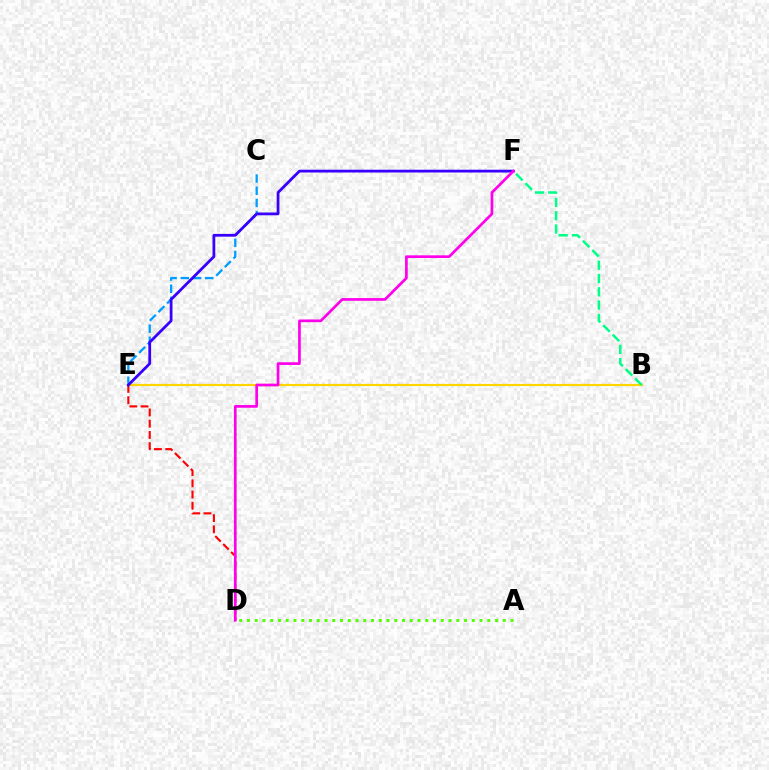{('B', 'E'): [{'color': '#ffd500', 'line_style': 'solid', 'thickness': 1.57}], ('C', 'E'): [{'color': '#009eff', 'line_style': 'dashed', 'thickness': 1.66}], ('D', 'E'): [{'color': '#ff0000', 'line_style': 'dashed', 'thickness': 1.53}], ('E', 'F'): [{'color': '#3700ff', 'line_style': 'solid', 'thickness': 2.0}], ('D', 'F'): [{'color': '#ff00ed', 'line_style': 'solid', 'thickness': 1.94}], ('B', 'F'): [{'color': '#00ff86', 'line_style': 'dashed', 'thickness': 1.8}], ('A', 'D'): [{'color': '#4fff00', 'line_style': 'dotted', 'thickness': 2.11}]}